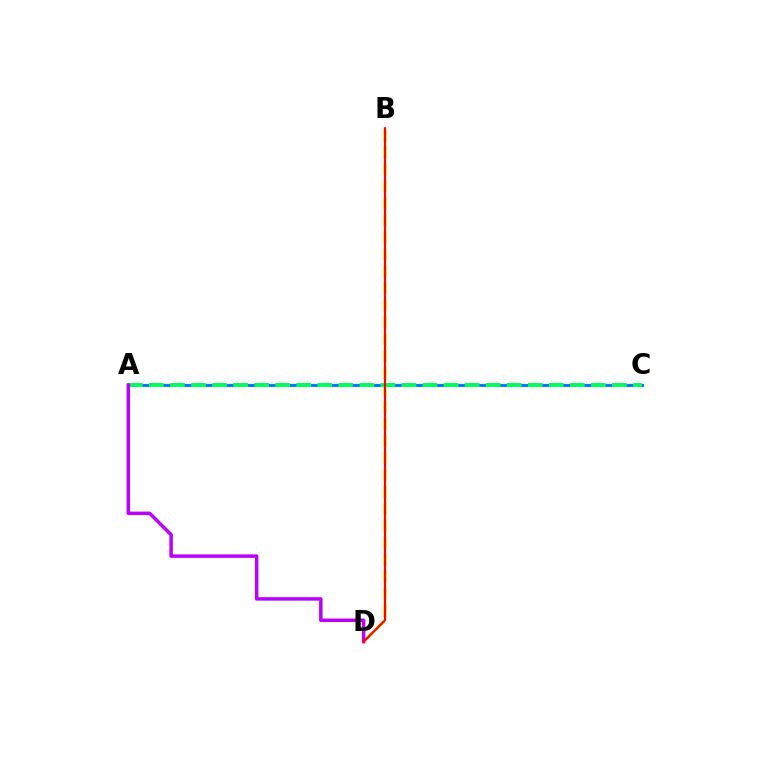{('A', 'C'): [{'color': '#0074ff', 'line_style': 'solid', 'thickness': 2.11}, {'color': '#00ff5c', 'line_style': 'dashed', 'thickness': 2.86}], ('B', 'D'): [{'color': '#d1ff00', 'line_style': 'dashed', 'thickness': 2.31}, {'color': '#ff0000', 'line_style': 'solid', 'thickness': 1.59}], ('A', 'D'): [{'color': '#b900ff', 'line_style': 'solid', 'thickness': 2.51}]}